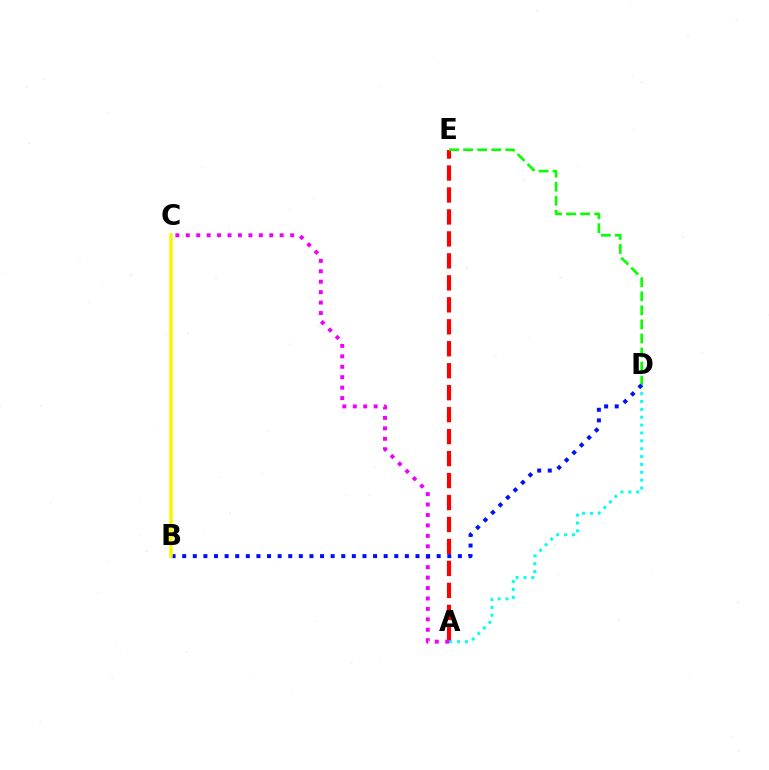{('A', 'E'): [{'color': '#ff0000', 'line_style': 'dashed', 'thickness': 2.98}], ('D', 'E'): [{'color': '#08ff00', 'line_style': 'dashed', 'thickness': 1.91}], ('A', 'D'): [{'color': '#00fff6', 'line_style': 'dotted', 'thickness': 2.14}], ('A', 'C'): [{'color': '#ee00ff', 'line_style': 'dotted', 'thickness': 2.84}], ('B', 'D'): [{'color': '#0010ff', 'line_style': 'dotted', 'thickness': 2.88}], ('B', 'C'): [{'color': '#fcf500', 'line_style': 'solid', 'thickness': 2.54}]}